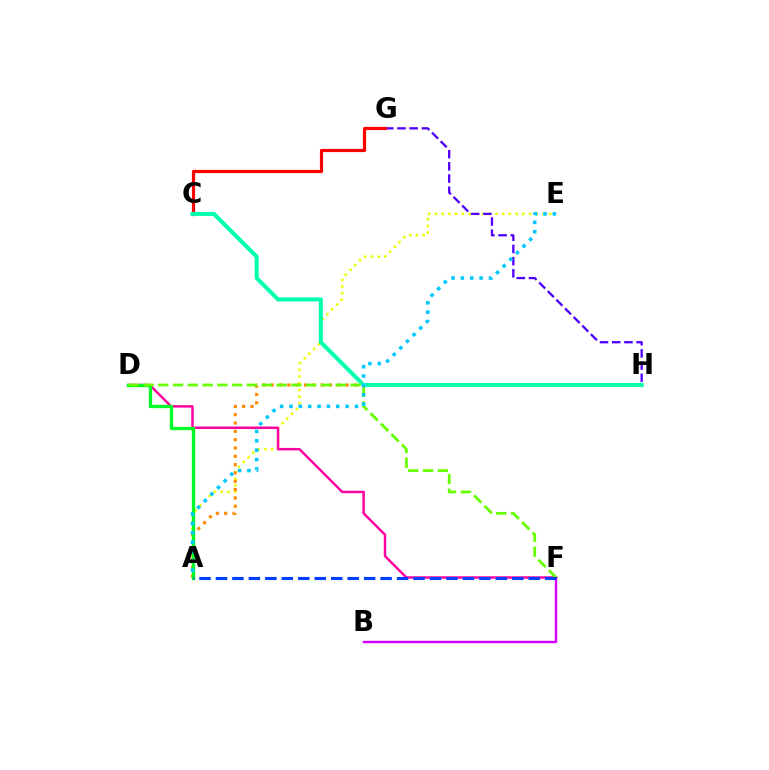{('A', 'E'): [{'color': '#eeff00', 'line_style': 'dotted', 'thickness': 1.83}, {'color': '#00c7ff', 'line_style': 'dotted', 'thickness': 2.54}], ('A', 'H'): [{'color': '#ff8800', 'line_style': 'dotted', 'thickness': 2.26}], ('G', 'H'): [{'color': '#4f00ff', 'line_style': 'dashed', 'thickness': 1.66}], ('C', 'G'): [{'color': '#ff0000', 'line_style': 'solid', 'thickness': 2.3}], ('C', 'H'): [{'color': '#00ffaf', 'line_style': 'solid', 'thickness': 2.9}], ('D', 'F'): [{'color': '#ff00a0', 'line_style': 'solid', 'thickness': 1.78}, {'color': '#66ff00', 'line_style': 'dashed', 'thickness': 2.01}], ('B', 'F'): [{'color': '#d600ff', 'line_style': 'solid', 'thickness': 1.74}], ('A', 'D'): [{'color': '#00ff27', 'line_style': 'solid', 'thickness': 2.4}], ('A', 'F'): [{'color': '#003fff', 'line_style': 'dashed', 'thickness': 2.24}]}